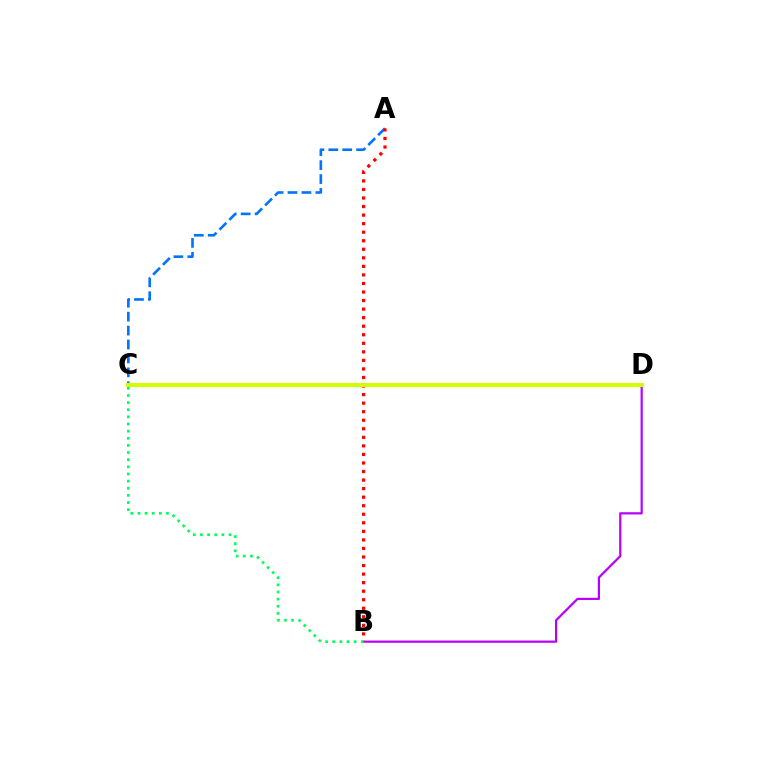{('A', 'C'): [{'color': '#0074ff', 'line_style': 'dashed', 'thickness': 1.89}], ('B', 'D'): [{'color': '#b900ff', 'line_style': 'solid', 'thickness': 1.59}], ('A', 'B'): [{'color': '#ff0000', 'line_style': 'dotted', 'thickness': 2.32}], ('B', 'C'): [{'color': '#00ff5c', 'line_style': 'dotted', 'thickness': 1.94}], ('C', 'D'): [{'color': '#d1ff00', 'line_style': 'solid', 'thickness': 2.95}]}